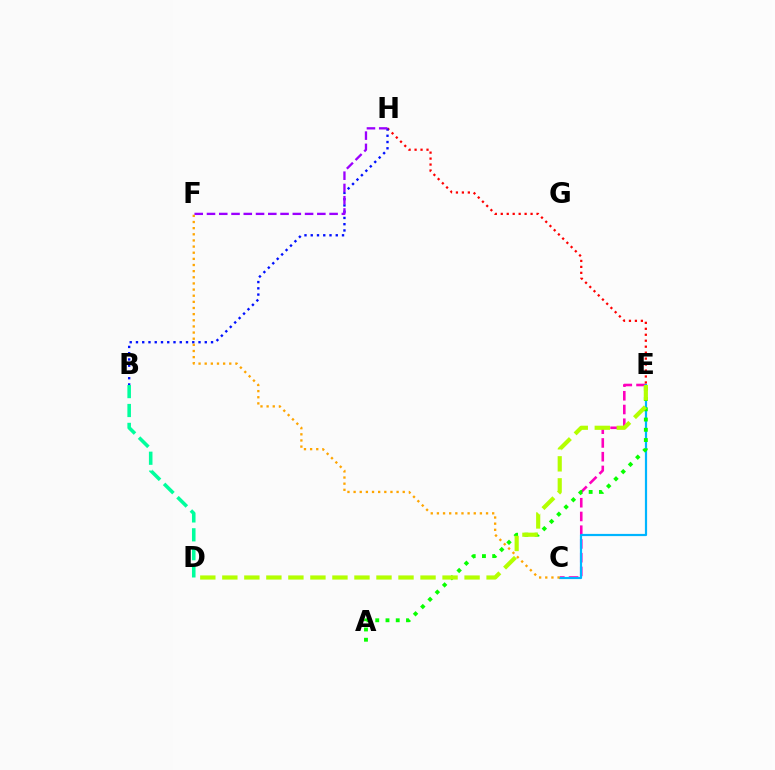{('C', 'E'): [{'color': '#ff00bd', 'line_style': 'dashed', 'thickness': 1.87}, {'color': '#00b5ff', 'line_style': 'solid', 'thickness': 1.59}], ('A', 'E'): [{'color': '#08ff00', 'line_style': 'dotted', 'thickness': 2.78}], ('E', 'H'): [{'color': '#ff0000', 'line_style': 'dotted', 'thickness': 1.62}], ('B', 'H'): [{'color': '#0010ff', 'line_style': 'dotted', 'thickness': 1.7}], ('D', 'E'): [{'color': '#b3ff00', 'line_style': 'dashed', 'thickness': 2.99}], ('C', 'F'): [{'color': '#ffa500', 'line_style': 'dotted', 'thickness': 1.67}], ('F', 'H'): [{'color': '#9b00ff', 'line_style': 'dashed', 'thickness': 1.67}], ('B', 'D'): [{'color': '#00ff9d', 'line_style': 'dashed', 'thickness': 2.57}]}